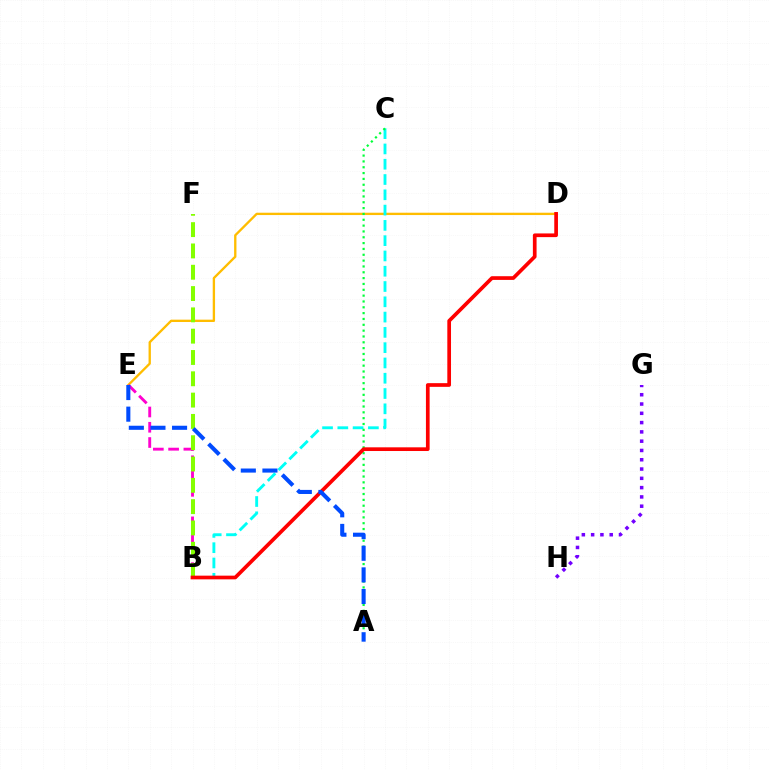{('D', 'E'): [{'color': '#ffbd00', 'line_style': 'solid', 'thickness': 1.68}], ('B', 'E'): [{'color': '#ff00cf', 'line_style': 'dashed', 'thickness': 2.07}], ('B', 'C'): [{'color': '#00fff6', 'line_style': 'dashed', 'thickness': 2.08}], ('B', 'F'): [{'color': '#84ff00', 'line_style': 'dashed', 'thickness': 2.89}], ('A', 'C'): [{'color': '#00ff39', 'line_style': 'dotted', 'thickness': 1.59}], ('B', 'D'): [{'color': '#ff0000', 'line_style': 'solid', 'thickness': 2.66}], ('A', 'E'): [{'color': '#004bff', 'line_style': 'dashed', 'thickness': 2.94}], ('G', 'H'): [{'color': '#7200ff', 'line_style': 'dotted', 'thickness': 2.52}]}